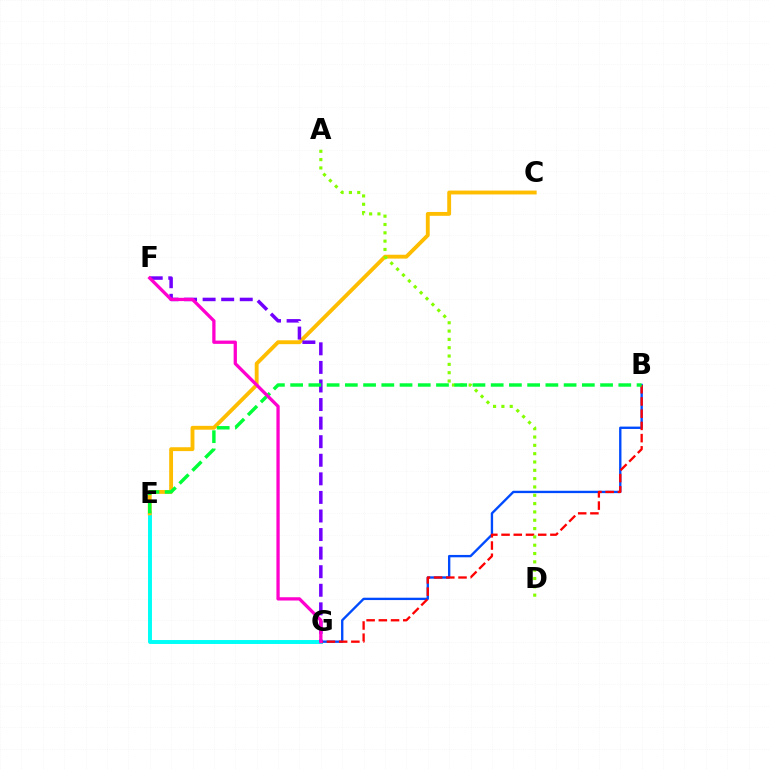{('B', 'G'): [{'color': '#004bff', 'line_style': 'solid', 'thickness': 1.7}, {'color': '#ff0000', 'line_style': 'dashed', 'thickness': 1.66}], ('E', 'G'): [{'color': '#00fff6', 'line_style': 'solid', 'thickness': 2.83}], ('C', 'E'): [{'color': '#ffbd00', 'line_style': 'solid', 'thickness': 2.78}], ('A', 'D'): [{'color': '#84ff00', 'line_style': 'dotted', 'thickness': 2.26}], ('F', 'G'): [{'color': '#7200ff', 'line_style': 'dashed', 'thickness': 2.52}, {'color': '#ff00cf', 'line_style': 'solid', 'thickness': 2.36}], ('B', 'E'): [{'color': '#00ff39', 'line_style': 'dashed', 'thickness': 2.48}]}